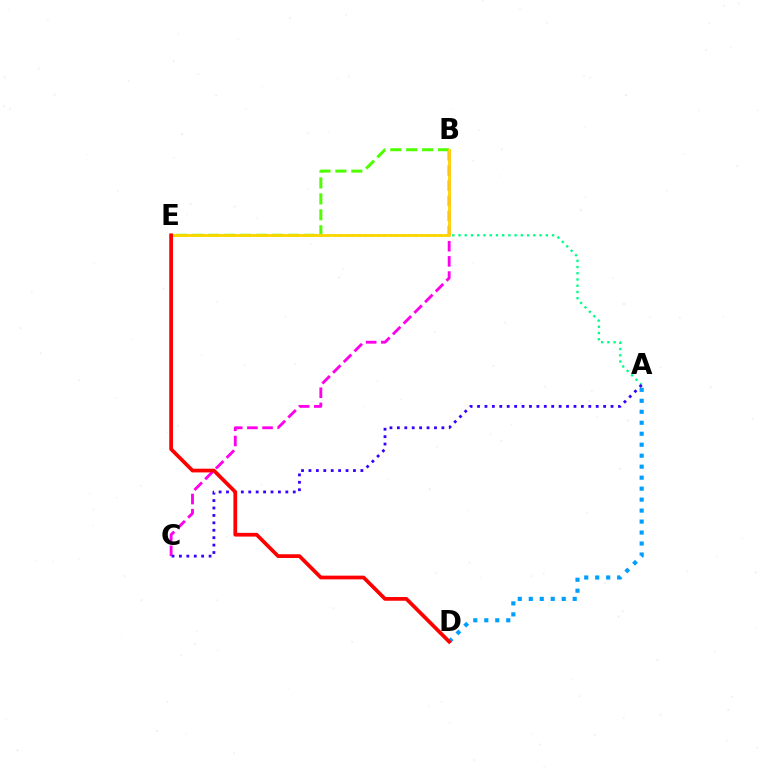{('A', 'D'): [{'color': '#009eff', 'line_style': 'dotted', 'thickness': 2.98}], ('B', 'C'): [{'color': '#ff00ed', 'line_style': 'dashed', 'thickness': 2.06}], ('A', 'E'): [{'color': '#00ff86', 'line_style': 'dotted', 'thickness': 1.69}], ('B', 'E'): [{'color': '#4fff00', 'line_style': 'dashed', 'thickness': 2.17}, {'color': '#ffd500', 'line_style': 'solid', 'thickness': 2.04}], ('A', 'C'): [{'color': '#3700ff', 'line_style': 'dotted', 'thickness': 2.02}], ('D', 'E'): [{'color': '#ff0000', 'line_style': 'solid', 'thickness': 2.68}]}